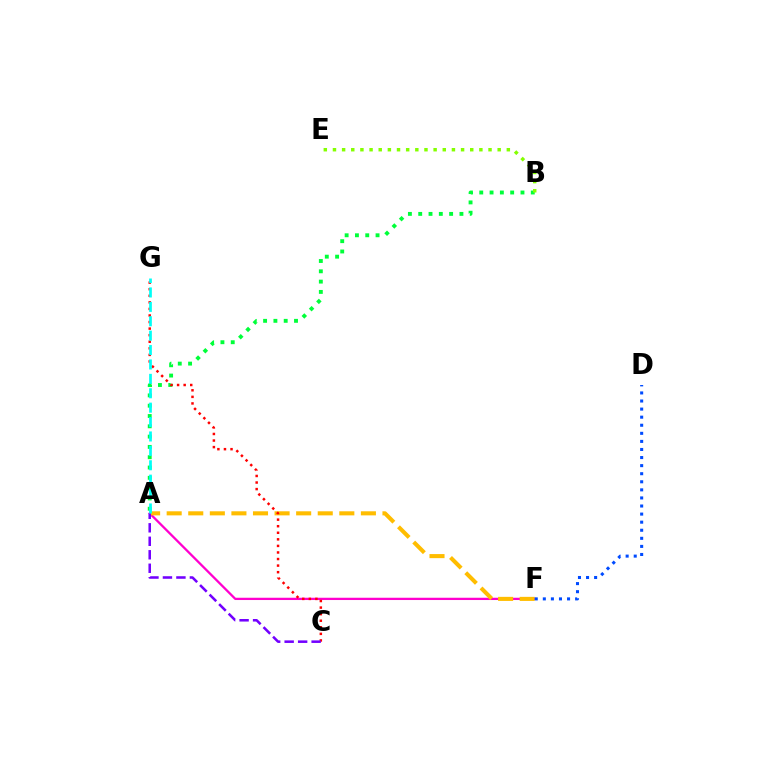{('A', 'F'): [{'color': '#ff00cf', 'line_style': 'solid', 'thickness': 1.64}, {'color': '#ffbd00', 'line_style': 'dashed', 'thickness': 2.93}], ('A', 'B'): [{'color': '#00ff39', 'line_style': 'dotted', 'thickness': 2.8}], ('B', 'E'): [{'color': '#84ff00', 'line_style': 'dotted', 'thickness': 2.49}], ('C', 'G'): [{'color': '#ff0000', 'line_style': 'dotted', 'thickness': 1.78}], ('A', 'C'): [{'color': '#7200ff', 'line_style': 'dashed', 'thickness': 1.83}], ('D', 'F'): [{'color': '#004bff', 'line_style': 'dotted', 'thickness': 2.19}], ('A', 'G'): [{'color': '#00fff6', 'line_style': 'dashed', 'thickness': 1.96}]}